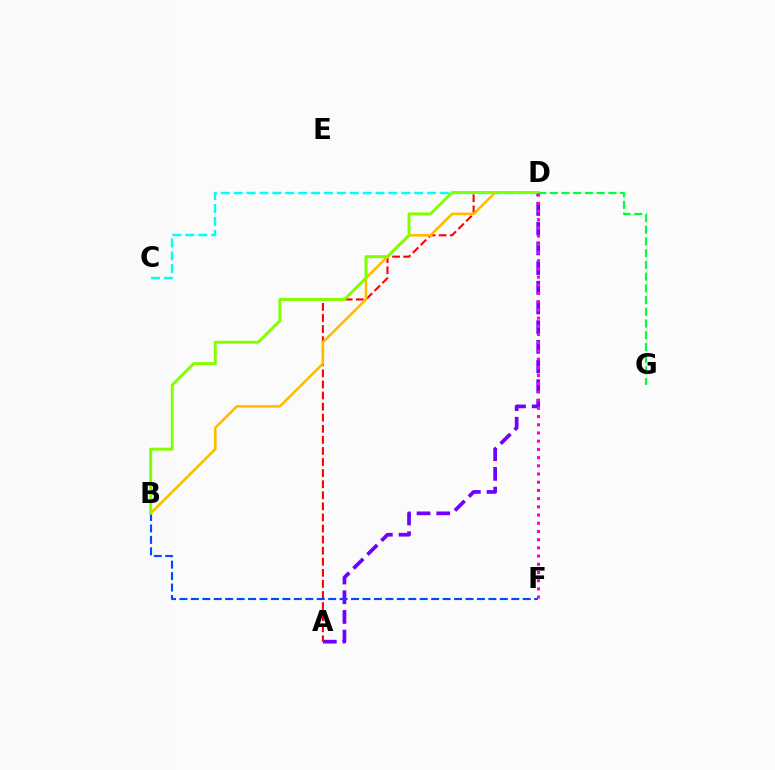{('C', 'D'): [{'color': '#00fff6', 'line_style': 'dashed', 'thickness': 1.75}], ('A', 'D'): [{'color': '#7200ff', 'line_style': 'dashed', 'thickness': 2.68}, {'color': '#ff0000', 'line_style': 'dashed', 'thickness': 1.51}], ('B', 'D'): [{'color': '#ffbd00', 'line_style': 'solid', 'thickness': 1.89}, {'color': '#84ff00', 'line_style': 'solid', 'thickness': 2.13}], ('B', 'F'): [{'color': '#004bff', 'line_style': 'dashed', 'thickness': 1.55}], ('D', 'G'): [{'color': '#00ff39', 'line_style': 'dashed', 'thickness': 1.59}], ('D', 'F'): [{'color': '#ff00cf', 'line_style': 'dotted', 'thickness': 2.23}]}